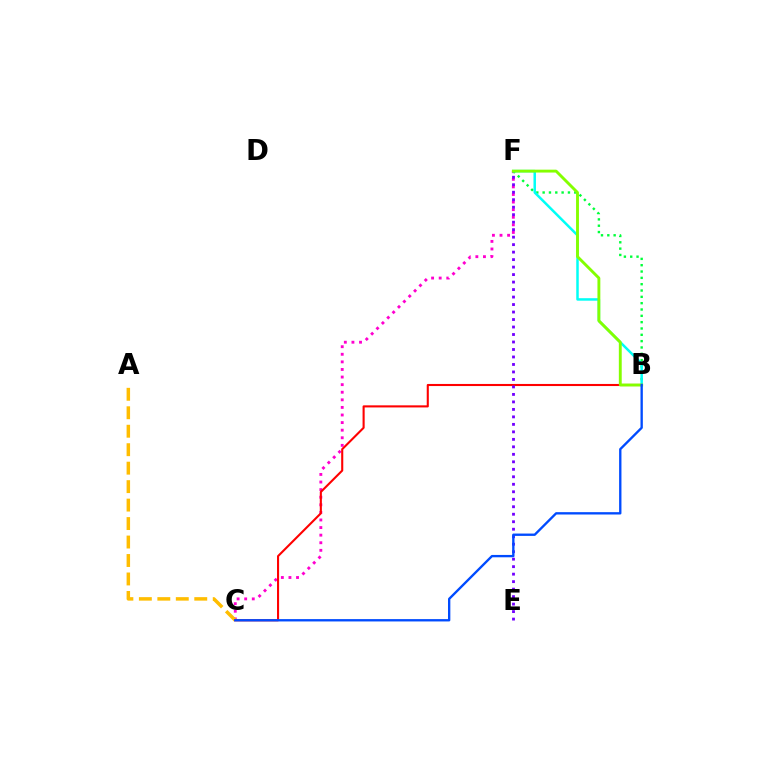{('C', 'F'): [{'color': '#ff00cf', 'line_style': 'dotted', 'thickness': 2.06}], ('A', 'C'): [{'color': '#ffbd00', 'line_style': 'dashed', 'thickness': 2.51}], ('B', 'C'): [{'color': '#ff0000', 'line_style': 'solid', 'thickness': 1.51}, {'color': '#004bff', 'line_style': 'solid', 'thickness': 1.69}], ('B', 'F'): [{'color': '#00ff39', 'line_style': 'dotted', 'thickness': 1.72}, {'color': '#00fff6', 'line_style': 'solid', 'thickness': 1.8}, {'color': '#84ff00', 'line_style': 'solid', 'thickness': 2.07}], ('E', 'F'): [{'color': '#7200ff', 'line_style': 'dotted', 'thickness': 2.03}]}